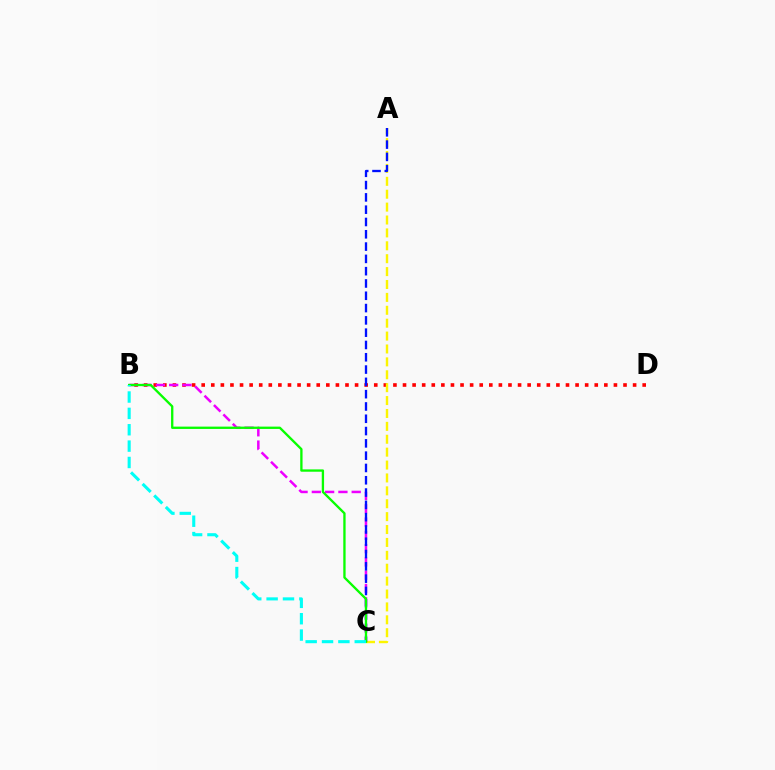{('B', 'D'): [{'color': '#ff0000', 'line_style': 'dotted', 'thickness': 2.6}], ('A', 'C'): [{'color': '#fcf500', 'line_style': 'dashed', 'thickness': 1.75}, {'color': '#0010ff', 'line_style': 'dashed', 'thickness': 1.67}], ('B', 'C'): [{'color': '#ee00ff', 'line_style': 'dashed', 'thickness': 1.81}, {'color': '#08ff00', 'line_style': 'solid', 'thickness': 1.67}, {'color': '#00fff6', 'line_style': 'dashed', 'thickness': 2.22}]}